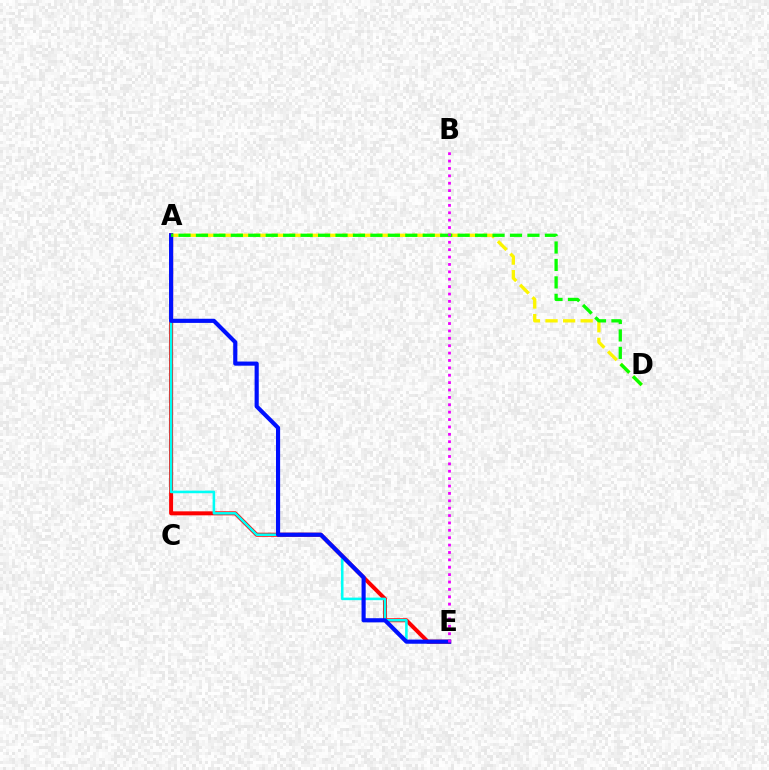{('A', 'E'): [{'color': '#ff0000', 'line_style': 'solid', 'thickness': 2.88}, {'color': '#00fff6', 'line_style': 'solid', 'thickness': 1.85}, {'color': '#0010ff', 'line_style': 'solid', 'thickness': 2.98}], ('A', 'D'): [{'color': '#fcf500', 'line_style': 'dashed', 'thickness': 2.39}, {'color': '#08ff00', 'line_style': 'dashed', 'thickness': 2.37}], ('B', 'E'): [{'color': '#ee00ff', 'line_style': 'dotted', 'thickness': 2.01}]}